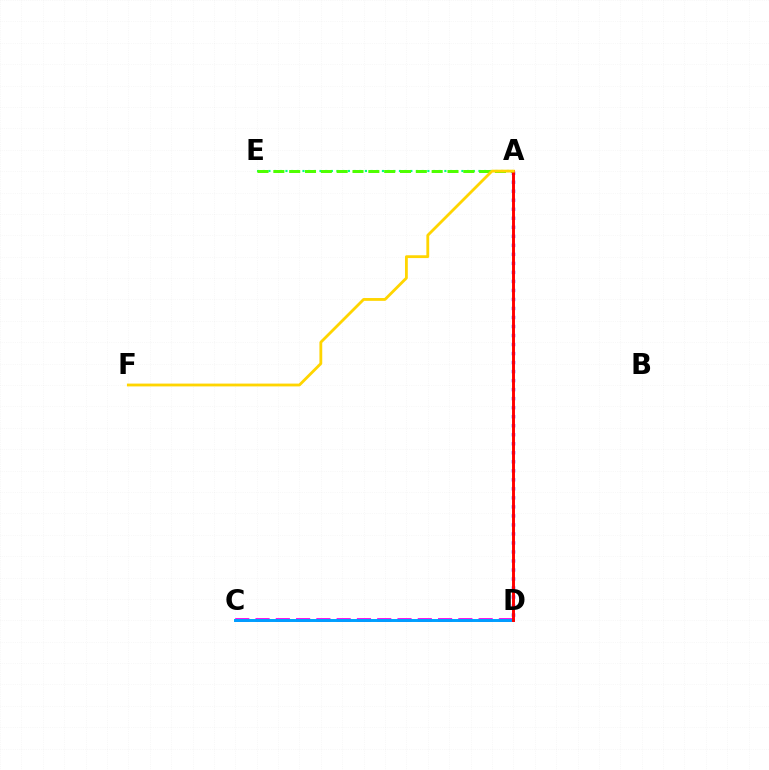{('C', 'D'): [{'color': '#ff00ed', 'line_style': 'dashed', 'thickness': 2.76}, {'color': '#009eff', 'line_style': 'solid', 'thickness': 2.12}], ('A', 'E'): [{'color': '#00ff86', 'line_style': 'dotted', 'thickness': 1.54}, {'color': '#4fff00', 'line_style': 'dashed', 'thickness': 2.15}], ('A', 'D'): [{'color': '#3700ff', 'line_style': 'dotted', 'thickness': 2.45}, {'color': '#ff0000', 'line_style': 'solid', 'thickness': 2.11}], ('A', 'F'): [{'color': '#ffd500', 'line_style': 'solid', 'thickness': 2.03}]}